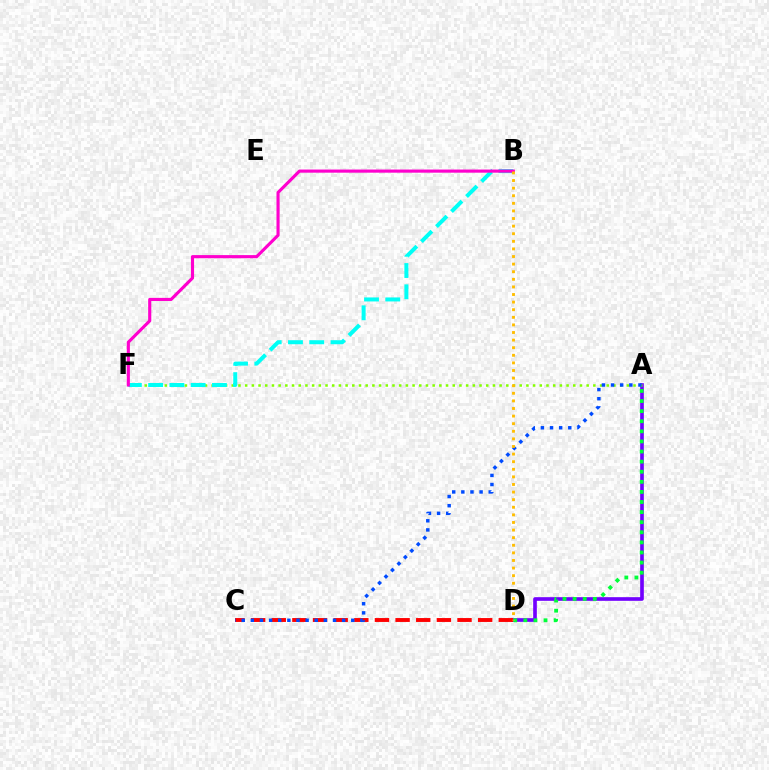{('A', 'D'): [{'color': '#7200ff', 'line_style': 'solid', 'thickness': 2.63}, {'color': '#00ff39', 'line_style': 'dotted', 'thickness': 2.74}], ('A', 'F'): [{'color': '#84ff00', 'line_style': 'dotted', 'thickness': 1.82}], ('C', 'D'): [{'color': '#ff0000', 'line_style': 'dashed', 'thickness': 2.8}], ('B', 'F'): [{'color': '#00fff6', 'line_style': 'dashed', 'thickness': 2.89}, {'color': '#ff00cf', 'line_style': 'solid', 'thickness': 2.26}], ('A', 'C'): [{'color': '#004bff', 'line_style': 'dotted', 'thickness': 2.48}], ('B', 'D'): [{'color': '#ffbd00', 'line_style': 'dotted', 'thickness': 2.06}]}